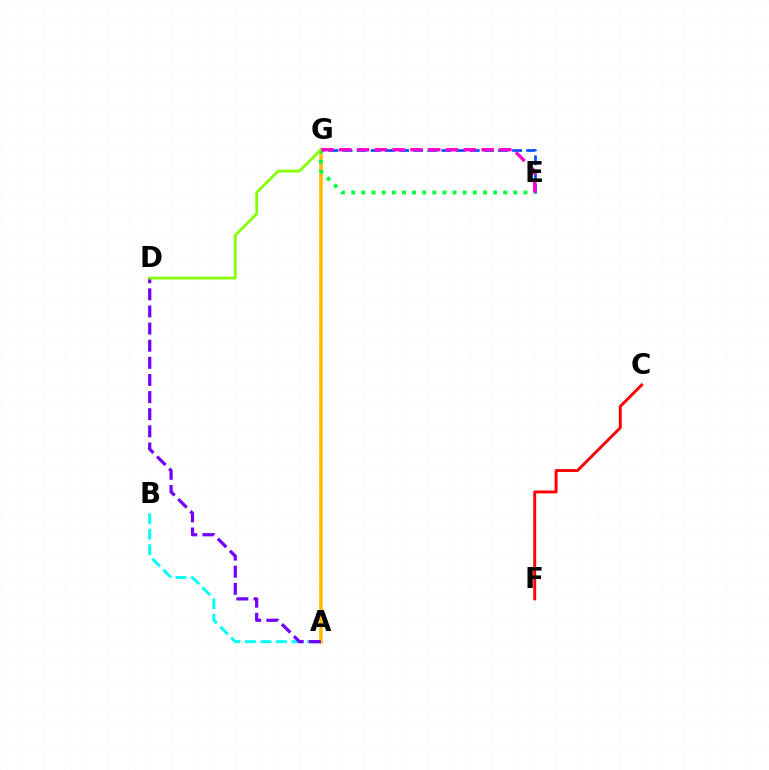{('A', 'B'): [{'color': '#00fff6', 'line_style': 'dashed', 'thickness': 2.11}], ('E', 'G'): [{'color': '#004bff', 'line_style': 'dashed', 'thickness': 1.92}, {'color': '#00ff39', 'line_style': 'dotted', 'thickness': 2.75}, {'color': '#ff00cf', 'line_style': 'dashed', 'thickness': 2.42}], ('A', 'G'): [{'color': '#ffbd00', 'line_style': 'solid', 'thickness': 2.56}], ('A', 'D'): [{'color': '#7200ff', 'line_style': 'dashed', 'thickness': 2.33}], ('C', 'F'): [{'color': '#ff0000', 'line_style': 'solid', 'thickness': 2.1}], ('D', 'G'): [{'color': '#84ff00', 'line_style': 'solid', 'thickness': 1.99}]}